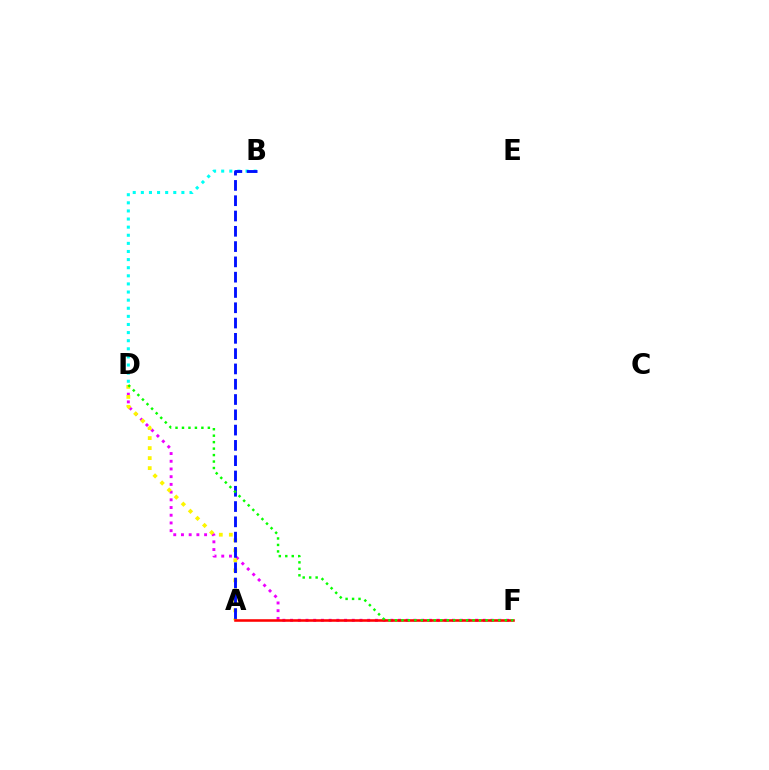{('B', 'D'): [{'color': '#00fff6', 'line_style': 'dotted', 'thickness': 2.2}], ('D', 'F'): [{'color': '#ee00ff', 'line_style': 'dotted', 'thickness': 2.09}, {'color': '#08ff00', 'line_style': 'dotted', 'thickness': 1.76}], ('A', 'D'): [{'color': '#fcf500', 'line_style': 'dotted', 'thickness': 2.72}], ('A', 'B'): [{'color': '#0010ff', 'line_style': 'dashed', 'thickness': 2.08}], ('A', 'F'): [{'color': '#ff0000', 'line_style': 'solid', 'thickness': 1.84}]}